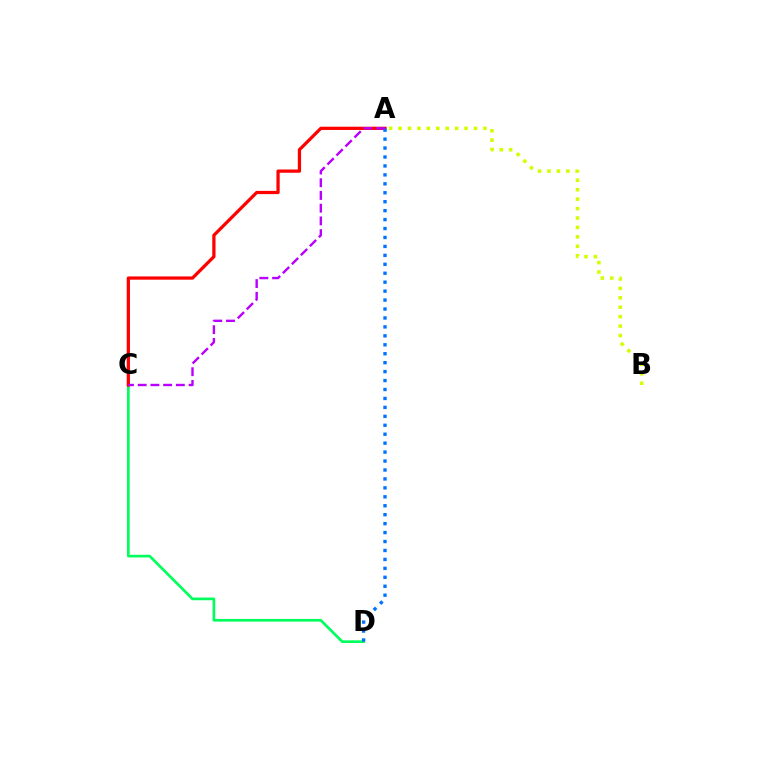{('C', 'D'): [{'color': '#00ff5c', 'line_style': 'solid', 'thickness': 1.92}], ('A', 'C'): [{'color': '#ff0000', 'line_style': 'solid', 'thickness': 2.34}, {'color': '#b900ff', 'line_style': 'dashed', 'thickness': 1.73}], ('A', 'D'): [{'color': '#0074ff', 'line_style': 'dotted', 'thickness': 2.43}], ('A', 'B'): [{'color': '#d1ff00', 'line_style': 'dotted', 'thickness': 2.56}]}